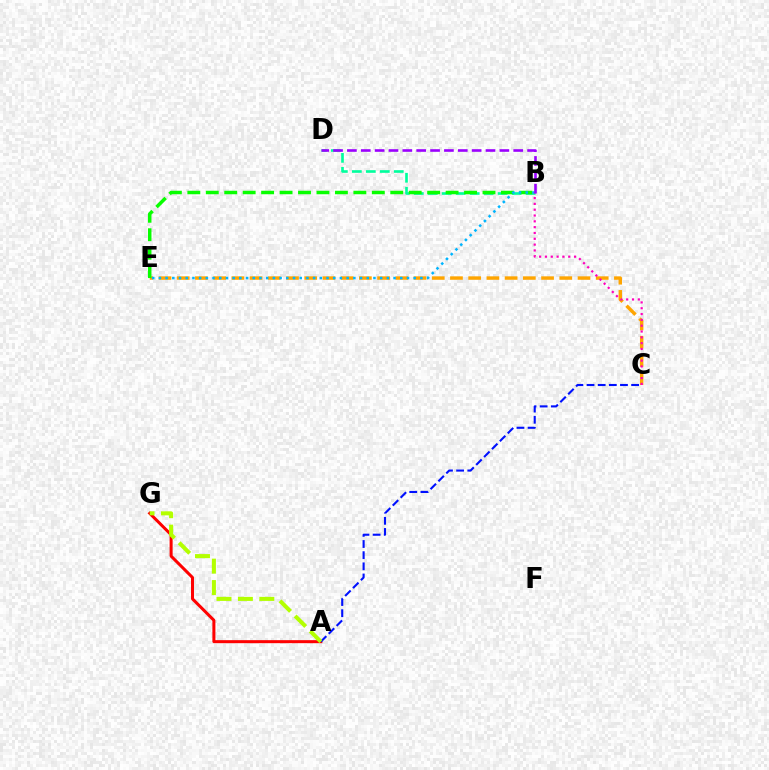{('B', 'D'): [{'color': '#00ff9d', 'line_style': 'dashed', 'thickness': 1.9}, {'color': '#9b00ff', 'line_style': 'dashed', 'thickness': 1.88}], ('C', 'E'): [{'color': '#ffa500', 'line_style': 'dashed', 'thickness': 2.47}], ('A', 'G'): [{'color': '#ff0000', 'line_style': 'solid', 'thickness': 2.17}, {'color': '#b3ff00', 'line_style': 'dashed', 'thickness': 2.91}], ('B', 'E'): [{'color': '#08ff00', 'line_style': 'dashed', 'thickness': 2.51}, {'color': '#00b5ff', 'line_style': 'dotted', 'thickness': 1.82}], ('A', 'C'): [{'color': '#0010ff', 'line_style': 'dashed', 'thickness': 1.51}], ('B', 'C'): [{'color': '#ff00bd', 'line_style': 'dotted', 'thickness': 1.58}]}